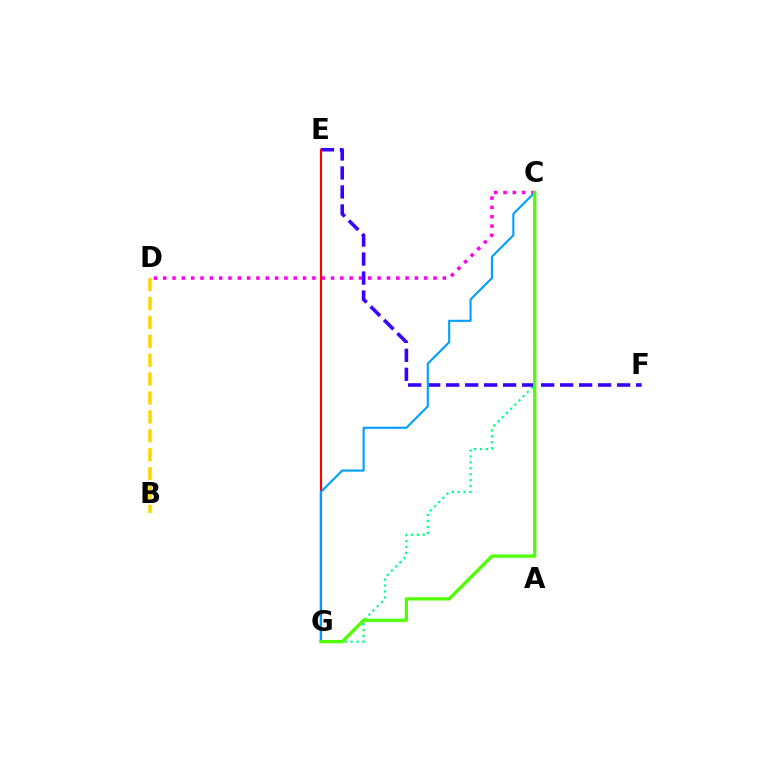{('C', 'G'): [{'color': '#00ff86', 'line_style': 'dotted', 'thickness': 1.61}, {'color': '#009eff', 'line_style': 'solid', 'thickness': 1.52}, {'color': '#4fff00', 'line_style': 'solid', 'thickness': 2.36}], ('E', 'F'): [{'color': '#3700ff', 'line_style': 'dashed', 'thickness': 2.58}], ('C', 'D'): [{'color': '#ff00ed', 'line_style': 'dotted', 'thickness': 2.53}], ('E', 'G'): [{'color': '#ff0000', 'line_style': 'solid', 'thickness': 1.57}], ('B', 'D'): [{'color': '#ffd500', 'line_style': 'dashed', 'thickness': 2.57}]}